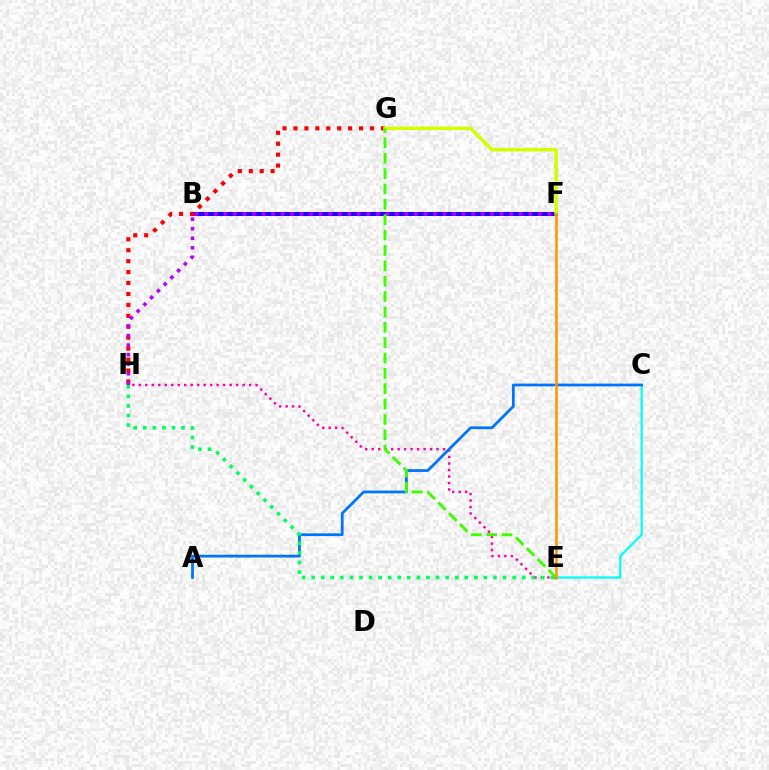{('B', 'F'): [{'color': '#2500ff', 'line_style': 'solid', 'thickness': 2.9}], ('G', 'H'): [{'color': '#ff0000', 'line_style': 'dotted', 'thickness': 2.97}], ('C', 'E'): [{'color': '#00fff6', 'line_style': 'solid', 'thickness': 1.61}], ('E', 'H'): [{'color': '#ff00ac', 'line_style': 'dotted', 'thickness': 1.76}, {'color': '#00ff5c', 'line_style': 'dotted', 'thickness': 2.6}], ('F', 'G'): [{'color': '#d1ff00', 'line_style': 'solid', 'thickness': 2.48}], ('F', 'H'): [{'color': '#b900ff', 'line_style': 'dotted', 'thickness': 2.59}], ('A', 'C'): [{'color': '#0074ff', 'line_style': 'solid', 'thickness': 1.99}], ('E', 'G'): [{'color': '#3dff00', 'line_style': 'dashed', 'thickness': 2.09}], ('E', 'F'): [{'color': '#ff9400', 'line_style': 'solid', 'thickness': 1.82}]}